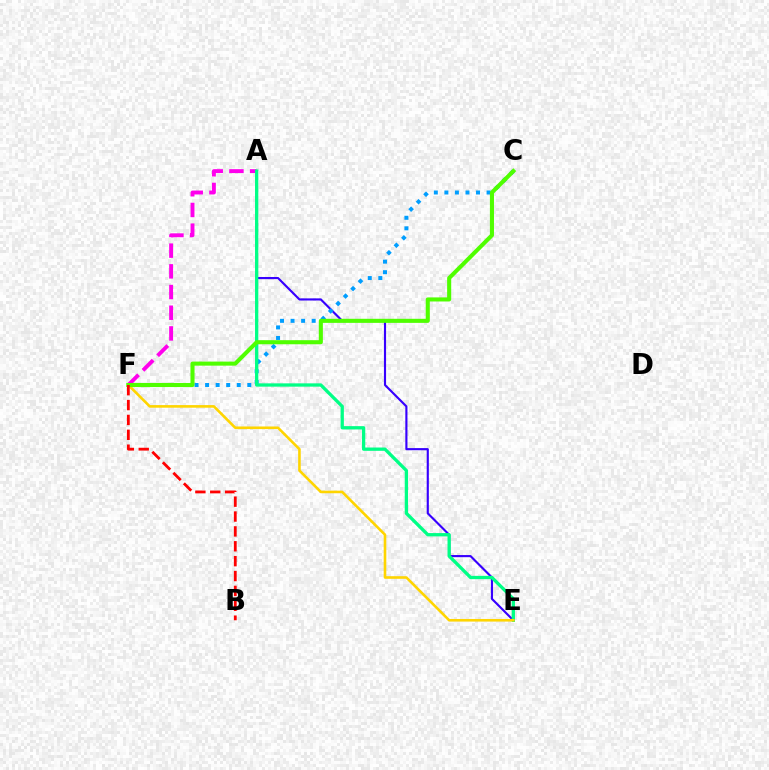{('A', 'E'): [{'color': '#3700ff', 'line_style': 'solid', 'thickness': 1.54}, {'color': '#00ff86', 'line_style': 'solid', 'thickness': 2.37}], ('A', 'F'): [{'color': '#ff00ed', 'line_style': 'dashed', 'thickness': 2.81}], ('C', 'F'): [{'color': '#009eff', 'line_style': 'dotted', 'thickness': 2.87}, {'color': '#4fff00', 'line_style': 'solid', 'thickness': 2.93}], ('E', 'F'): [{'color': '#ffd500', 'line_style': 'solid', 'thickness': 1.88}], ('B', 'F'): [{'color': '#ff0000', 'line_style': 'dashed', 'thickness': 2.02}]}